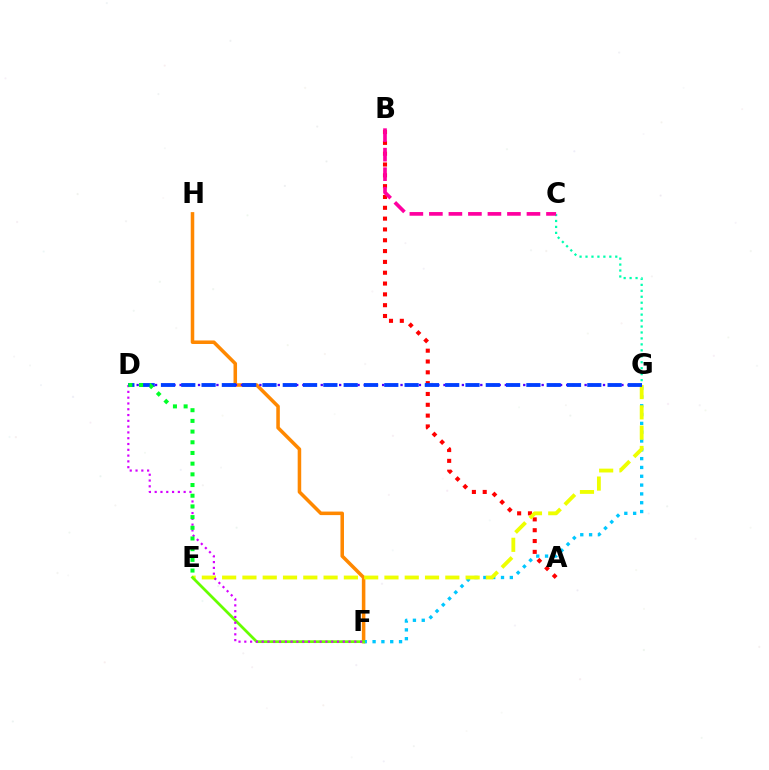{('C', 'G'): [{'color': '#00ffaf', 'line_style': 'dotted', 'thickness': 1.62}], ('A', 'B'): [{'color': '#ff0000', 'line_style': 'dotted', 'thickness': 2.94}], ('F', 'H'): [{'color': '#ff8800', 'line_style': 'solid', 'thickness': 2.54}], ('F', 'G'): [{'color': '#00c7ff', 'line_style': 'dotted', 'thickness': 2.4}], ('E', 'G'): [{'color': '#eeff00', 'line_style': 'dashed', 'thickness': 2.76}], ('E', 'F'): [{'color': '#66ff00', 'line_style': 'solid', 'thickness': 1.98}], ('B', 'C'): [{'color': '#ff00a0', 'line_style': 'dashed', 'thickness': 2.65}], ('D', 'G'): [{'color': '#4f00ff', 'line_style': 'dotted', 'thickness': 1.67}, {'color': '#003fff', 'line_style': 'dashed', 'thickness': 2.76}], ('D', 'F'): [{'color': '#d600ff', 'line_style': 'dotted', 'thickness': 1.57}], ('D', 'E'): [{'color': '#00ff27', 'line_style': 'dotted', 'thickness': 2.9}]}